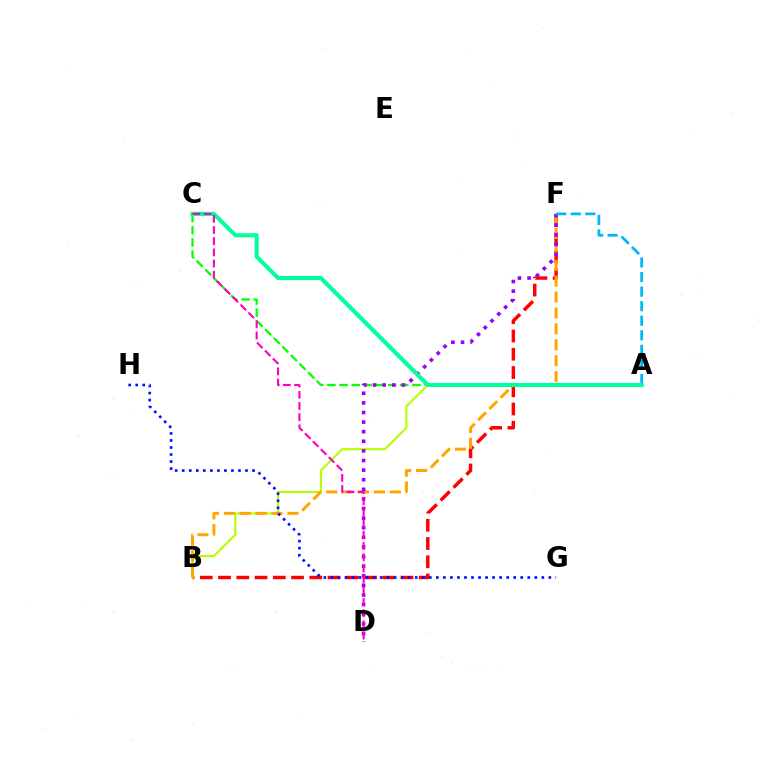{('B', 'F'): [{'color': '#ff0000', 'line_style': 'dashed', 'thickness': 2.48}, {'color': '#ffa500', 'line_style': 'dashed', 'thickness': 2.16}], ('A', 'C'): [{'color': '#08ff00', 'line_style': 'dashed', 'thickness': 1.65}, {'color': '#00ff9d', 'line_style': 'solid', 'thickness': 2.94}], ('A', 'B'): [{'color': '#b3ff00', 'line_style': 'solid', 'thickness': 1.52}], ('G', 'H'): [{'color': '#0010ff', 'line_style': 'dotted', 'thickness': 1.91}], ('D', 'F'): [{'color': '#9b00ff', 'line_style': 'dotted', 'thickness': 2.61}], ('A', 'F'): [{'color': '#00b5ff', 'line_style': 'dashed', 'thickness': 1.98}], ('C', 'D'): [{'color': '#ff00bd', 'line_style': 'dashed', 'thickness': 1.52}]}